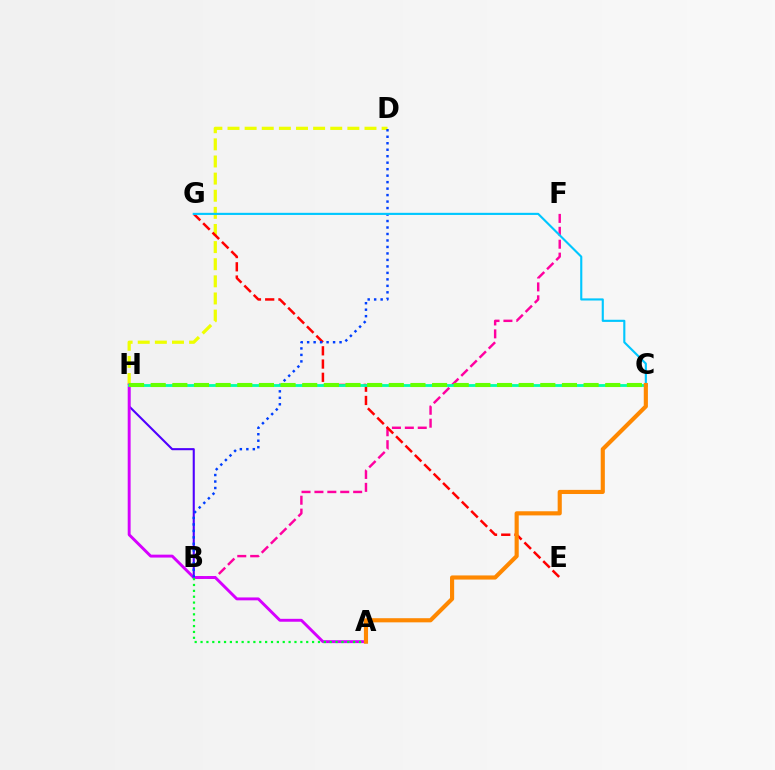{('B', 'F'): [{'color': '#ff00a0', 'line_style': 'dashed', 'thickness': 1.75}], ('D', 'H'): [{'color': '#eeff00', 'line_style': 'dashed', 'thickness': 2.33}], ('E', 'G'): [{'color': '#ff0000', 'line_style': 'dashed', 'thickness': 1.8}], ('B', 'H'): [{'color': '#4f00ff', 'line_style': 'solid', 'thickness': 1.51}], ('A', 'H'): [{'color': '#d600ff', 'line_style': 'solid', 'thickness': 2.1}], ('B', 'D'): [{'color': '#003fff', 'line_style': 'dotted', 'thickness': 1.76}], ('A', 'B'): [{'color': '#00ff27', 'line_style': 'dotted', 'thickness': 1.59}], ('C', 'H'): [{'color': '#00ffaf', 'line_style': 'solid', 'thickness': 2.03}, {'color': '#66ff00', 'line_style': 'dashed', 'thickness': 2.94}], ('C', 'G'): [{'color': '#00c7ff', 'line_style': 'solid', 'thickness': 1.53}], ('A', 'C'): [{'color': '#ff8800', 'line_style': 'solid', 'thickness': 2.98}]}